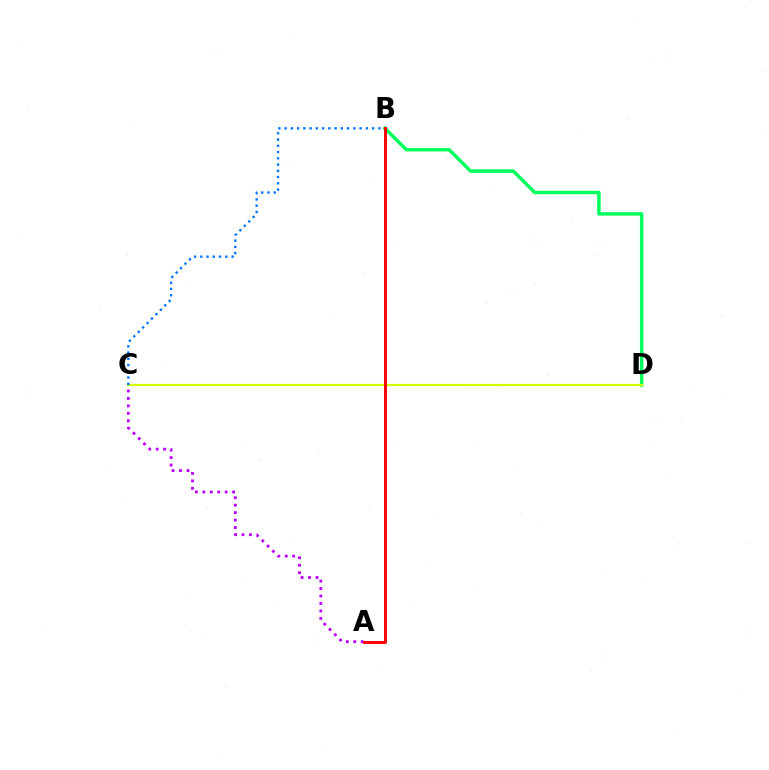{('B', 'D'): [{'color': '#00ff5c', 'line_style': 'solid', 'thickness': 2.5}], ('A', 'C'): [{'color': '#b900ff', 'line_style': 'dotted', 'thickness': 2.02}], ('C', 'D'): [{'color': '#d1ff00', 'line_style': 'solid', 'thickness': 1.65}], ('B', 'C'): [{'color': '#0074ff', 'line_style': 'dotted', 'thickness': 1.7}], ('A', 'B'): [{'color': '#ff0000', 'line_style': 'solid', 'thickness': 2.13}]}